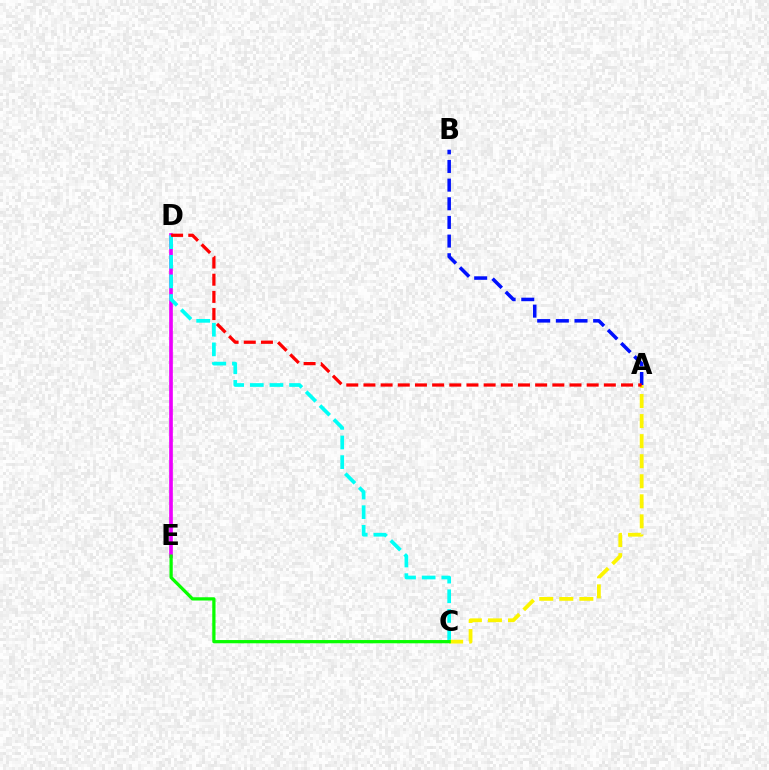{('D', 'E'): [{'color': '#ee00ff', 'line_style': 'solid', 'thickness': 2.64}], ('A', 'B'): [{'color': '#0010ff', 'line_style': 'dashed', 'thickness': 2.53}], ('C', 'D'): [{'color': '#00fff6', 'line_style': 'dashed', 'thickness': 2.67}], ('A', 'C'): [{'color': '#fcf500', 'line_style': 'dashed', 'thickness': 2.72}], ('C', 'E'): [{'color': '#08ff00', 'line_style': 'solid', 'thickness': 2.34}], ('A', 'D'): [{'color': '#ff0000', 'line_style': 'dashed', 'thickness': 2.33}]}